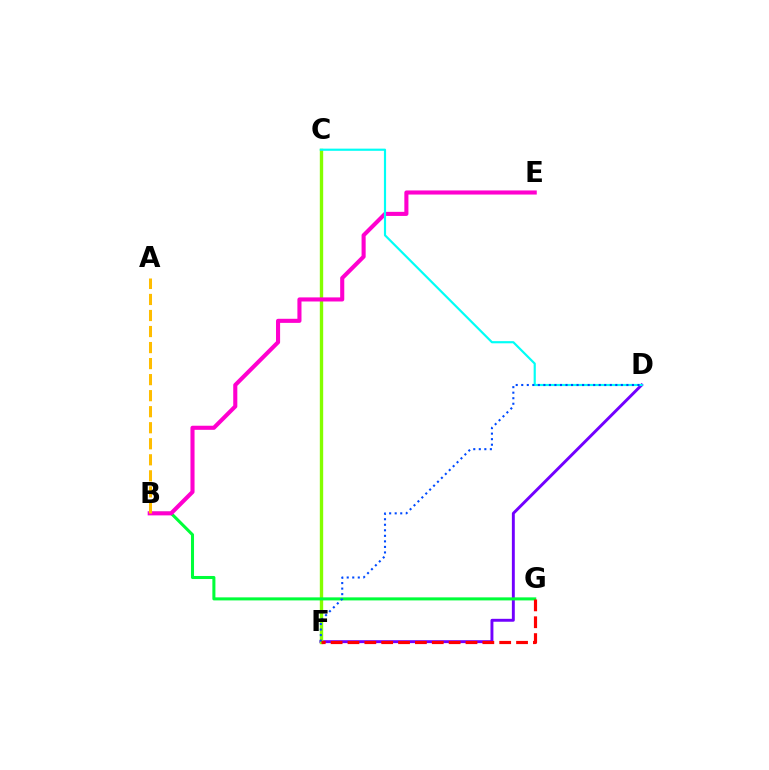{('D', 'F'): [{'color': '#7200ff', 'line_style': 'solid', 'thickness': 2.1}, {'color': '#004bff', 'line_style': 'dotted', 'thickness': 1.5}], ('C', 'F'): [{'color': '#84ff00', 'line_style': 'solid', 'thickness': 2.42}], ('B', 'G'): [{'color': '#00ff39', 'line_style': 'solid', 'thickness': 2.19}], ('B', 'E'): [{'color': '#ff00cf', 'line_style': 'solid', 'thickness': 2.94}], ('C', 'D'): [{'color': '#00fff6', 'line_style': 'solid', 'thickness': 1.56}], ('A', 'B'): [{'color': '#ffbd00', 'line_style': 'dashed', 'thickness': 2.18}], ('F', 'G'): [{'color': '#ff0000', 'line_style': 'dashed', 'thickness': 2.29}]}